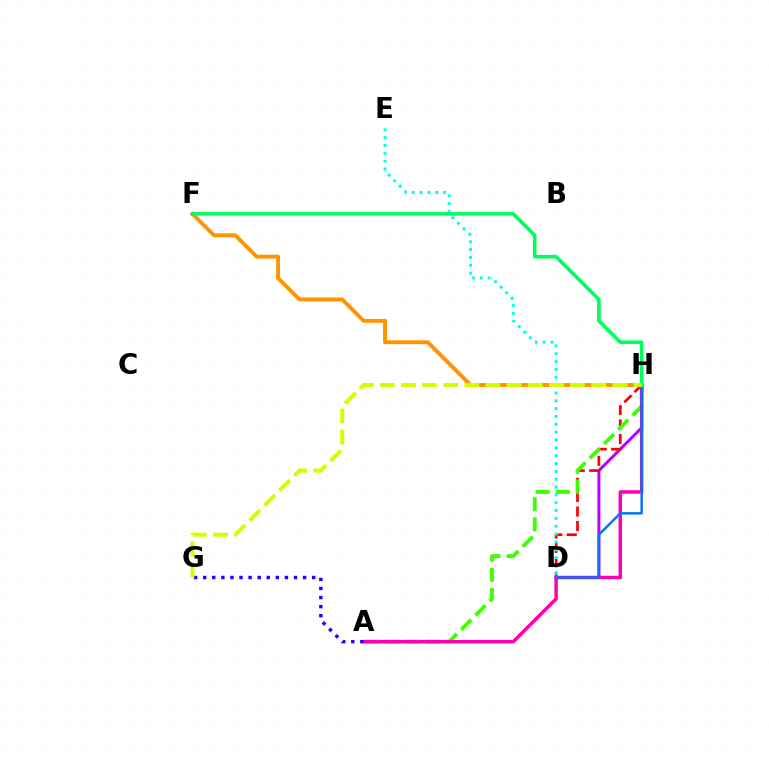{('D', 'H'): [{'color': '#b900ff', 'line_style': 'solid', 'thickness': 2.16}, {'color': '#ff0000', 'line_style': 'dashed', 'thickness': 1.96}, {'color': '#0074ff', 'line_style': 'solid', 'thickness': 1.76}], ('A', 'H'): [{'color': '#3dff00', 'line_style': 'dashed', 'thickness': 2.74}, {'color': '#ff00ac', 'line_style': 'solid', 'thickness': 2.49}], ('D', 'E'): [{'color': '#00fff6', 'line_style': 'dotted', 'thickness': 2.13}], ('F', 'H'): [{'color': '#ff9400', 'line_style': 'solid', 'thickness': 2.8}, {'color': '#00ff5c', 'line_style': 'solid', 'thickness': 2.59}], ('A', 'G'): [{'color': '#2500ff', 'line_style': 'dotted', 'thickness': 2.47}], ('G', 'H'): [{'color': '#d1ff00', 'line_style': 'dashed', 'thickness': 2.87}]}